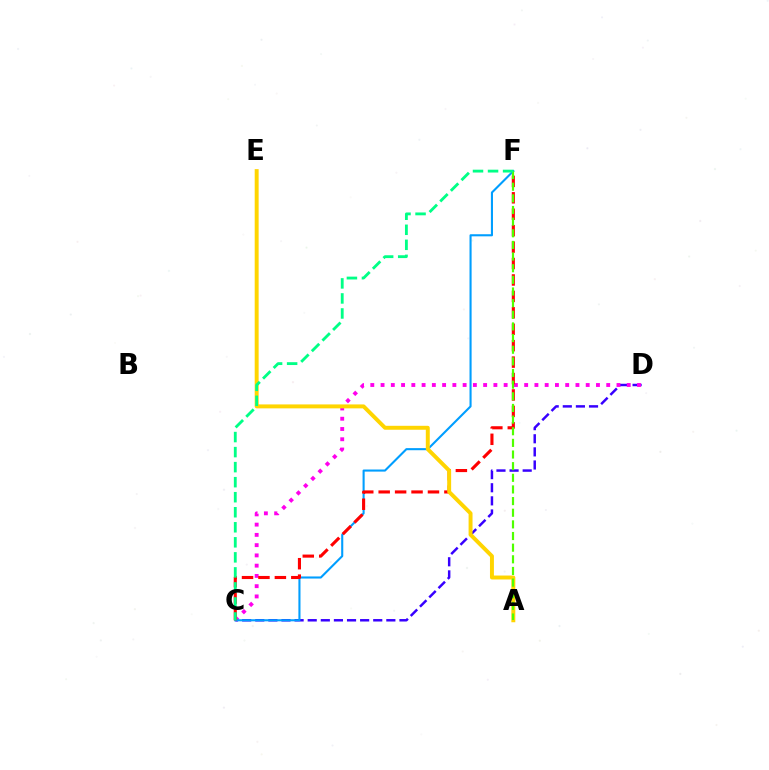{('C', 'D'): [{'color': '#3700ff', 'line_style': 'dashed', 'thickness': 1.78}, {'color': '#ff00ed', 'line_style': 'dotted', 'thickness': 2.79}], ('C', 'F'): [{'color': '#009eff', 'line_style': 'solid', 'thickness': 1.51}, {'color': '#ff0000', 'line_style': 'dashed', 'thickness': 2.23}, {'color': '#00ff86', 'line_style': 'dashed', 'thickness': 2.04}], ('A', 'E'): [{'color': '#ffd500', 'line_style': 'solid', 'thickness': 2.84}], ('A', 'F'): [{'color': '#4fff00', 'line_style': 'dashed', 'thickness': 1.58}]}